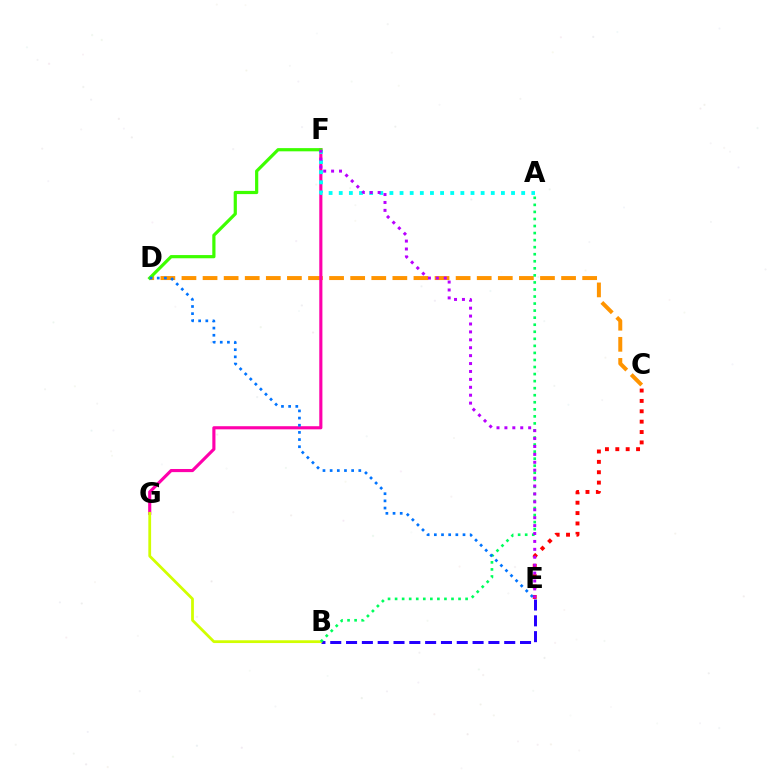{('C', 'D'): [{'color': '#ff9400', 'line_style': 'dashed', 'thickness': 2.86}], ('F', 'G'): [{'color': '#ff00ac', 'line_style': 'solid', 'thickness': 2.25}], ('A', 'F'): [{'color': '#00fff6', 'line_style': 'dotted', 'thickness': 2.75}], ('B', 'E'): [{'color': '#2500ff', 'line_style': 'dashed', 'thickness': 2.15}], ('C', 'E'): [{'color': '#ff0000', 'line_style': 'dotted', 'thickness': 2.82}], ('B', 'G'): [{'color': '#d1ff00', 'line_style': 'solid', 'thickness': 2.0}], ('D', 'F'): [{'color': '#3dff00', 'line_style': 'solid', 'thickness': 2.3}], ('A', 'B'): [{'color': '#00ff5c', 'line_style': 'dotted', 'thickness': 1.92}], ('D', 'E'): [{'color': '#0074ff', 'line_style': 'dotted', 'thickness': 1.95}], ('E', 'F'): [{'color': '#b900ff', 'line_style': 'dotted', 'thickness': 2.15}]}